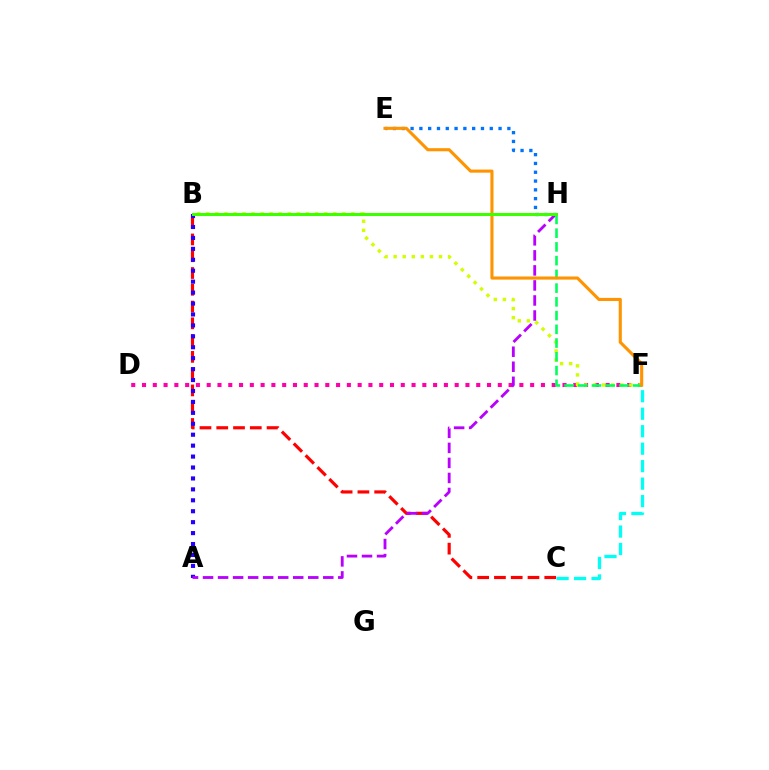{('B', 'C'): [{'color': '#ff0000', 'line_style': 'dashed', 'thickness': 2.28}], ('D', 'F'): [{'color': '#ff00ac', 'line_style': 'dotted', 'thickness': 2.93}], ('B', 'F'): [{'color': '#d1ff00', 'line_style': 'dotted', 'thickness': 2.46}], ('A', 'B'): [{'color': '#2500ff', 'line_style': 'dotted', 'thickness': 2.97}], ('E', 'H'): [{'color': '#0074ff', 'line_style': 'dotted', 'thickness': 2.39}], ('C', 'F'): [{'color': '#00fff6', 'line_style': 'dashed', 'thickness': 2.37}], ('A', 'H'): [{'color': '#b900ff', 'line_style': 'dashed', 'thickness': 2.04}], ('F', 'H'): [{'color': '#00ff5c', 'line_style': 'dashed', 'thickness': 1.87}], ('E', 'F'): [{'color': '#ff9400', 'line_style': 'solid', 'thickness': 2.23}], ('B', 'H'): [{'color': '#3dff00', 'line_style': 'solid', 'thickness': 2.18}]}